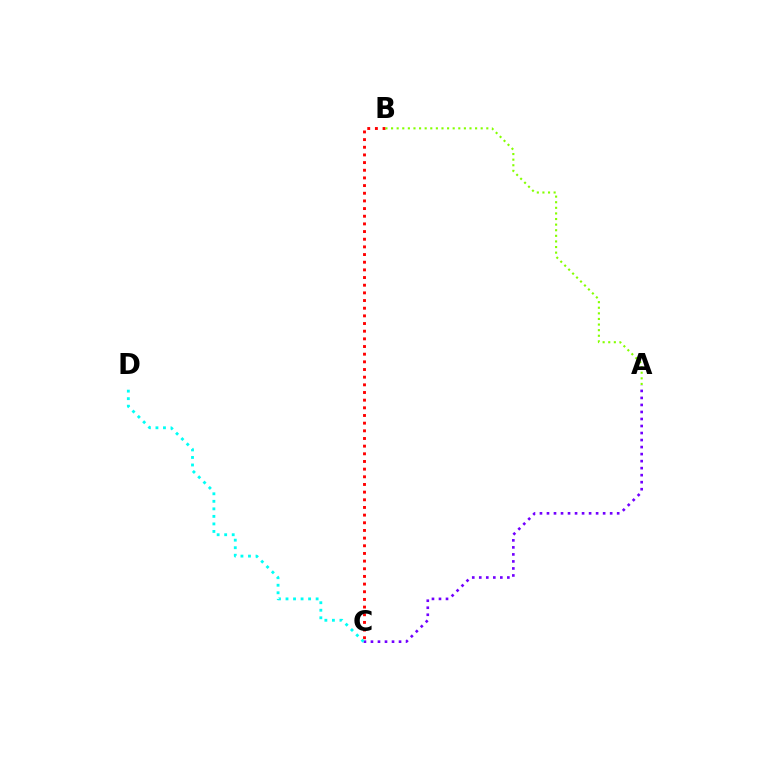{('B', 'C'): [{'color': '#ff0000', 'line_style': 'dotted', 'thickness': 2.08}], ('A', 'C'): [{'color': '#7200ff', 'line_style': 'dotted', 'thickness': 1.91}], ('A', 'B'): [{'color': '#84ff00', 'line_style': 'dotted', 'thickness': 1.52}], ('C', 'D'): [{'color': '#00fff6', 'line_style': 'dotted', 'thickness': 2.05}]}